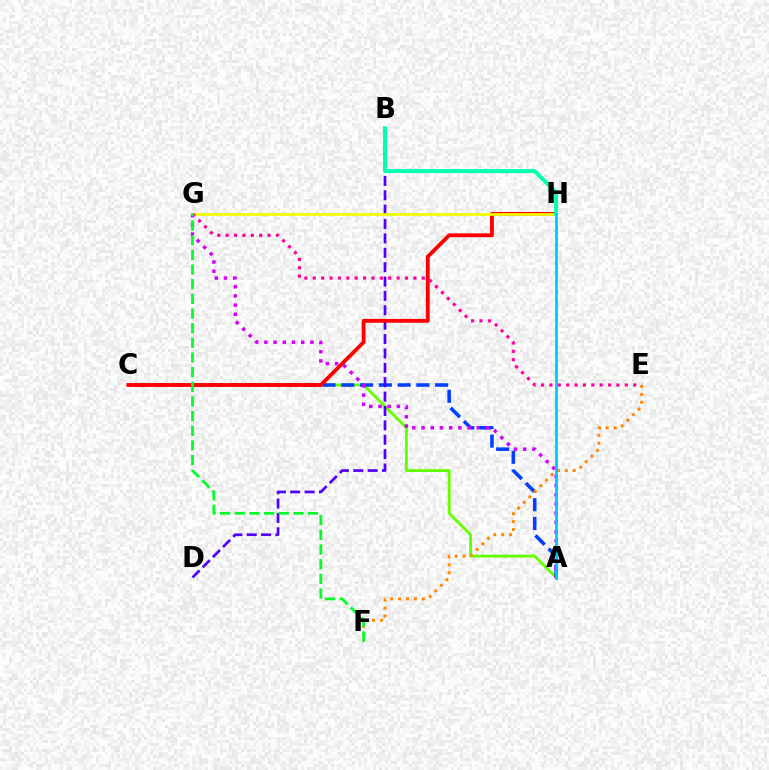{('A', 'C'): [{'color': '#66ff00', 'line_style': 'solid', 'thickness': 2.07}, {'color': '#003fff', 'line_style': 'dashed', 'thickness': 2.55}], ('B', 'D'): [{'color': '#4f00ff', 'line_style': 'dashed', 'thickness': 1.95}], ('C', 'H'): [{'color': '#ff0000', 'line_style': 'solid', 'thickness': 2.76}], ('G', 'H'): [{'color': '#eeff00', 'line_style': 'solid', 'thickness': 1.99}], ('B', 'H'): [{'color': '#00ffaf', 'line_style': 'solid', 'thickness': 2.83}], ('E', 'F'): [{'color': '#ff8800', 'line_style': 'dotted', 'thickness': 2.15}], ('E', 'G'): [{'color': '#ff00a0', 'line_style': 'dotted', 'thickness': 2.28}], ('A', 'G'): [{'color': '#d600ff', 'line_style': 'dotted', 'thickness': 2.5}], ('F', 'G'): [{'color': '#00ff27', 'line_style': 'dashed', 'thickness': 1.99}], ('A', 'H'): [{'color': '#00c7ff', 'line_style': 'solid', 'thickness': 1.99}]}